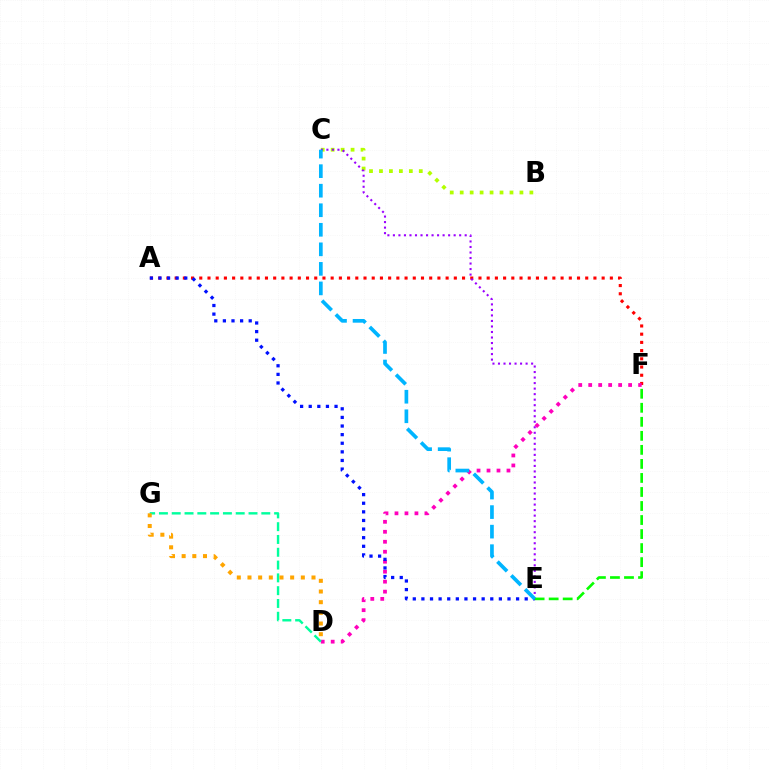{('B', 'C'): [{'color': '#b3ff00', 'line_style': 'dotted', 'thickness': 2.7}], ('A', 'F'): [{'color': '#ff0000', 'line_style': 'dotted', 'thickness': 2.23}], ('C', 'E'): [{'color': '#9b00ff', 'line_style': 'dotted', 'thickness': 1.5}, {'color': '#00b5ff', 'line_style': 'dashed', 'thickness': 2.65}], ('D', 'F'): [{'color': '#ff00bd', 'line_style': 'dotted', 'thickness': 2.71}], ('E', 'F'): [{'color': '#08ff00', 'line_style': 'dashed', 'thickness': 1.91}], ('A', 'E'): [{'color': '#0010ff', 'line_style': 'dotted', 'thickness': 2.34}], ('D', 'G'): [{'color': '#00ff9d', 'line_style': 'dashed', 'thickness': 1.74}, {'color': '#ffa500', 'line_style': 'dotted', 'thickness': 2.9}]}